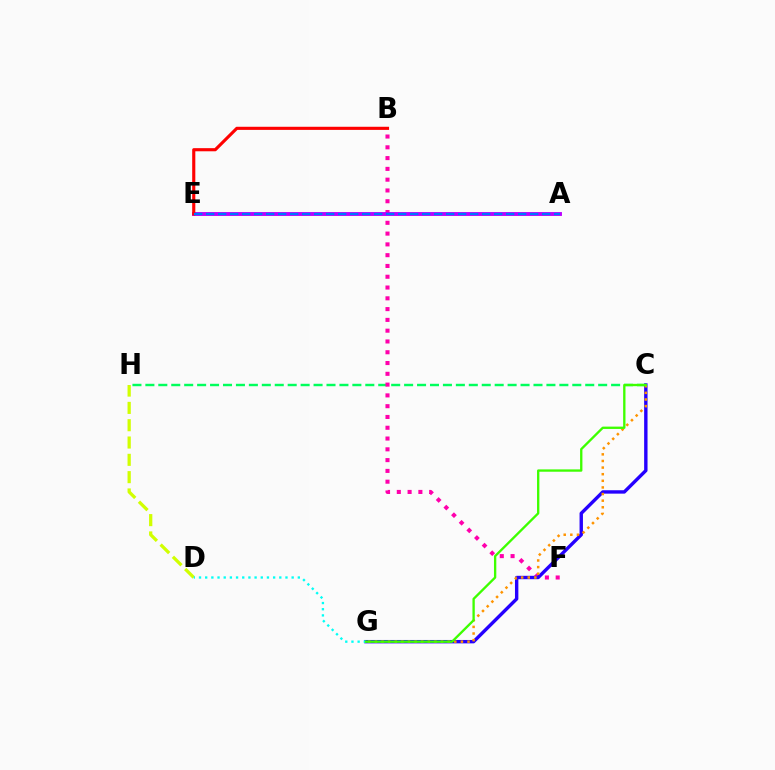{('D', 'H'): [{'color': '#d1ff00', 'line_style': 'dashed', 'thickness': 2.35}], ('C', 'H'): [{'color': '#00ff5c', 'line_style': 'dashed', 'thickness': 1.76}], ('B', 'F'): [{'color': '#ff00ac', 'line_style': 'dotted', 'thickness': 2.93}], ('A', 'E'): [{'color': '#b900ff', 'line_style': 'solid', 'thickness': 2.8}, {'color': '#0074ff', 'line_style': 'dashed', 'thickness': 1.63}], ('B', 'E'): [{'color': '#ff0000', 'line_style': 'solid', 'thickness': 2.25}], ('C', 'G'): [{'color': '#2500ff', 'line_style': 'solid', 'thickness': 2.44}, {'color': '#ff9400', 'line_style': 'dotted', 'thickness': 1.8}, {'color': '#3dff00', 'line_style': 'solid', 'thickness': 1.68}], ('D', 'G'): [{'color': '#00fff6', 'line_style': 'dotted', 'thickness': 1.68}]}